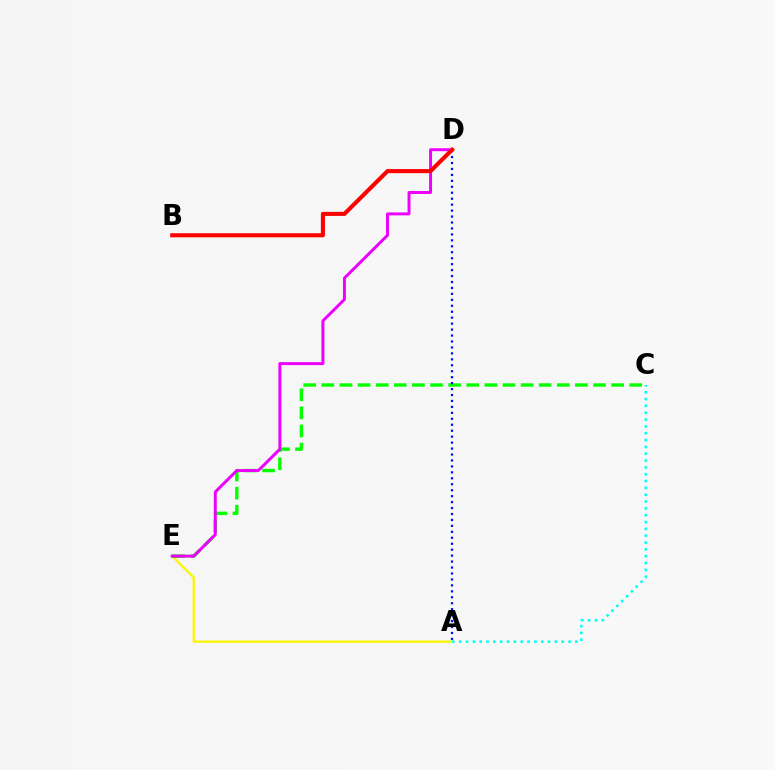{('A', 'E'): [{'color': '#fcf500', 'line_style': 'solid', 'thickness': 1.64}], ('C', 'E'): [{'color': '#08ff00', 'line_style': 'dashed', 'thickness': 2.46}], ('A', 'D'): [{'color': '#0010ff', 'line_style': 'dotted', 'thickness': 1.62}], ('D', 'E'): [{'color': '#ee00ff', 'line_style': 'solid', 'thickness': 2.13}], ('B', 'D'): [{'color': '#ff0000', 'line_style': 'solid', 'thickness': 2.94}], ('A', 'C'): [{'color': '#00fff6', 'line_style': 'dotted', 'thickness': 1.86}]}